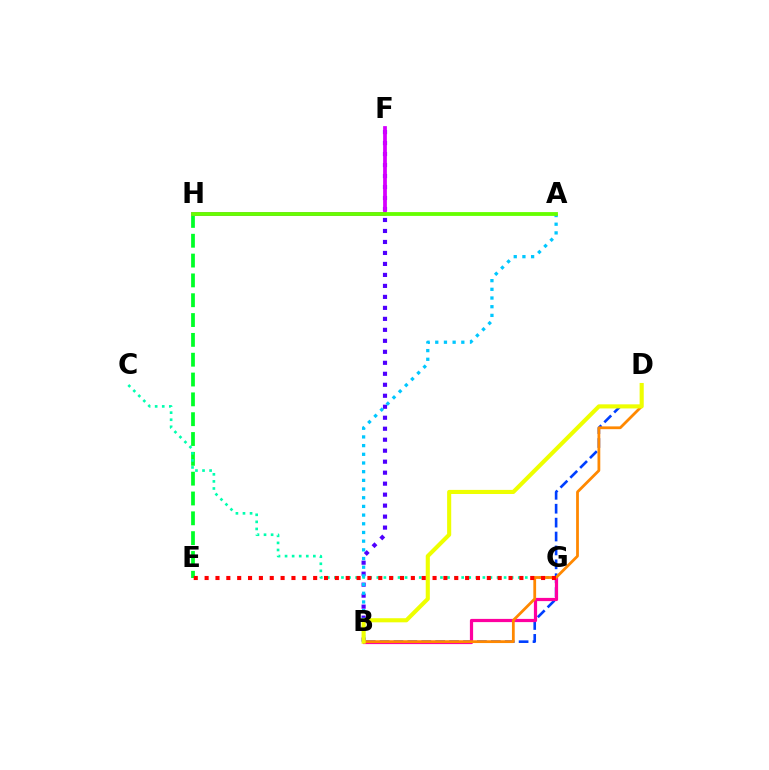{('E', 'H'): [{'color': '#00ff27', 'line_style': 'dashed', 'thickness': 2.69}], ('B', 'D'): [{'color': '#003fff', 'line_style': 'dashed', 'thickness': 1.89}, {'color': '#ff8800', 'line_style': 'solid', 'thickness': 2.0}, {'color': '#eeff00', 'line_style': 'solid', 'thickness': 2.95}], ('B', 'F'): [{'color': '#4f00ff', 'line_style': 'dotted', 'thickness': 2.99}], ('B', 'G'): [{'color': '#ff00a0', 'line_style': 'solid', 'thickness': 2.31}], ('C', 'G'): [{'color': '#00ffaf', 'line_style': 'dotted', 'thickness': 1.92}], ('F', 'H'): [{'color': '#d600ff', 'line_style': 'solid', 'thickness': 2.7}], ('A', 'B'): [{'color': '#00c7ff', 'line_style': 'dotted', 'thickness': 2.36}], ('A', 'H'): [{'color': '#66ff00', 'line_style': 'solid', 'thickness': 2.75}], ('E', 'G'): [{'color': '#ff0000', 'line_style': 'dotted', 'thickness': 2.95}]}